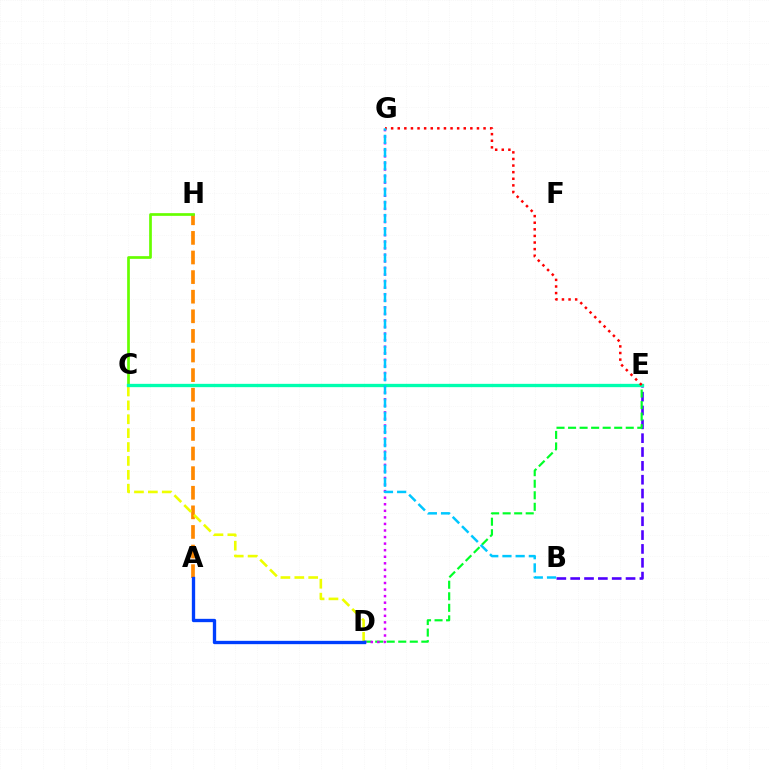{('A', 'H'): [{'color': '#ff8800', 'line_style': 'dashed', 'thickness': 2.66}], ('C', 'E'): [{'color': '#ff00a0', 'line_style': 'solid', 'thickness': 1.97}, {'color': '#00ffaf', 'line_style': 'solid', 'thickness': 2.39}], ('C', 'H'): [{'color': '#66ff00', 'line_style': 'solid', 'thickness': 1.95}], ('C', 'D'): [{'color': '#eeff00', 'line_style': 'dashed', 'thickness': 1.89}], ('B', 'E'): [{'color': '#4f00ff', 'line_style': 'dashed', 'thickness': 1.88}], ('D', 'E'): [{'color': '#00ff27', 'line_style': 'dashed', 'thickness': 1.57}], ('D', 'G'): [{'color': '#d600ff', 'line_style': 'dotted', 'thickness': 1.78}], ('A', 'D'): [{'color': '#003fff', 'line_style': 'solid', 'thickness': 2.4}], ('E', 'G'): [{'color': '#ff0000', 'line_style': 'dotted', 'thickness': 1.79}], ('B', 'G'): [{'color': '#00c7ff', 'line_style': 'dashed', 'thickness': 1.79}]}